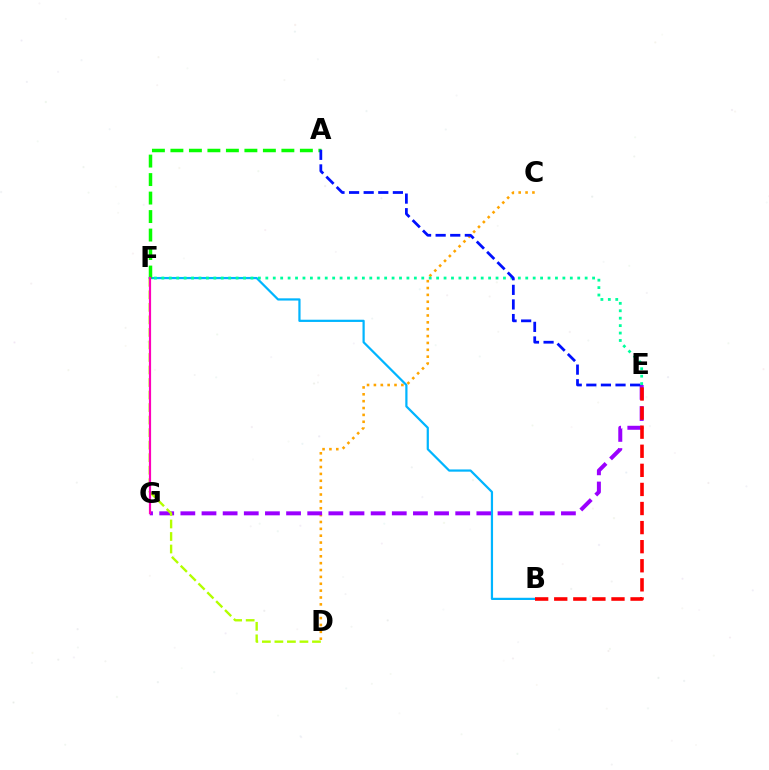{('C', 'D'): [{'color': '#ffa500', 'line_style': 'dotted', 'thickness': 1.87}], ('E', 'G'): [{'color': '#9b00ff', 'line_style': 'dashed', 'thickness': 2.87}], ('B', 'F'): [{'color': '#00b5ff', 'line_style': 'solid', 'thickness': 1.6}], ('A', 'F'): [{'color': '#08ff00', 'line_style': 'dashed', 'thickness': 2.51}], ('B', 'E'): [{'color': '#ff0000', 'line_style': 'dashed', 'thickness': 2.59}], ('E', 'F'): [{'color': '#00ff9d', 'line_style': 'dotted', 'thickness': 2.02}], ('D', 'F'): [{'color': '#b3ff00', 'line_style': 'dashed', 'thickness': 1.7}], ('A', 'E'): [{'color': '#0010ff', 'line_style': 'dashed', 'thickness': 1.98}], ('F', 'G'): [{'color': '#ff00bd', 'line_style': 'solid', 'thickness': 1.58}]}